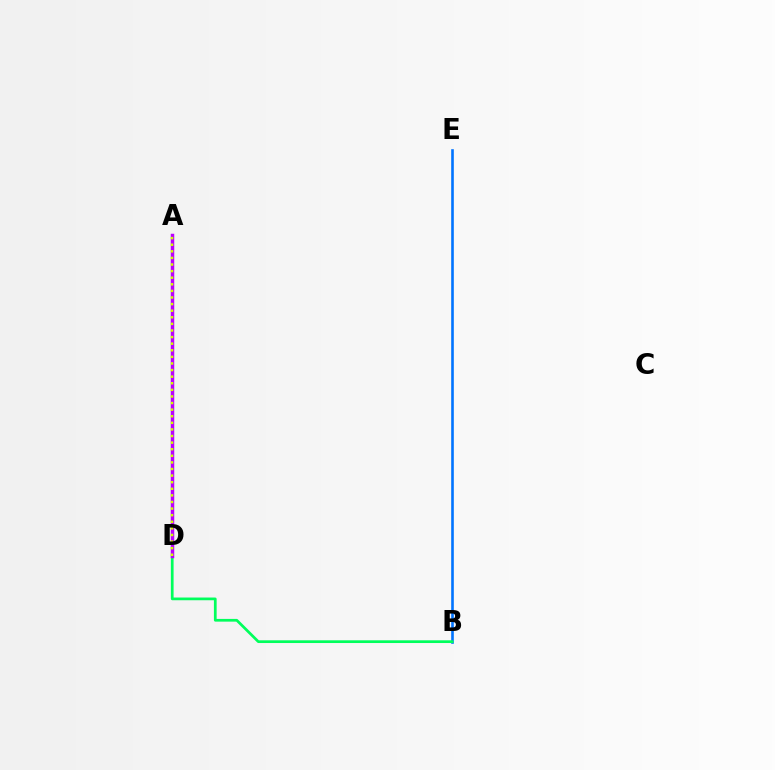{('A', 'D'): [{'color': '#ff0000', 'line_style': 'solid', 'thickness': 2.17}, {'color': '#b900ff', 'line_style': 'solid', 'thickness': 2.49}, {'color': '#d1ff00', 'line_style': 'dotted', 'thickness': 1.79}], ('B', 'E'): [{'color': '#0074ff', 'line_style': 'solid', 'thickness': 1.89}], ('B', 'D'): [{'color': '#00ff5c', 'line_style': 'solid', 'thickness': 1.96}]}